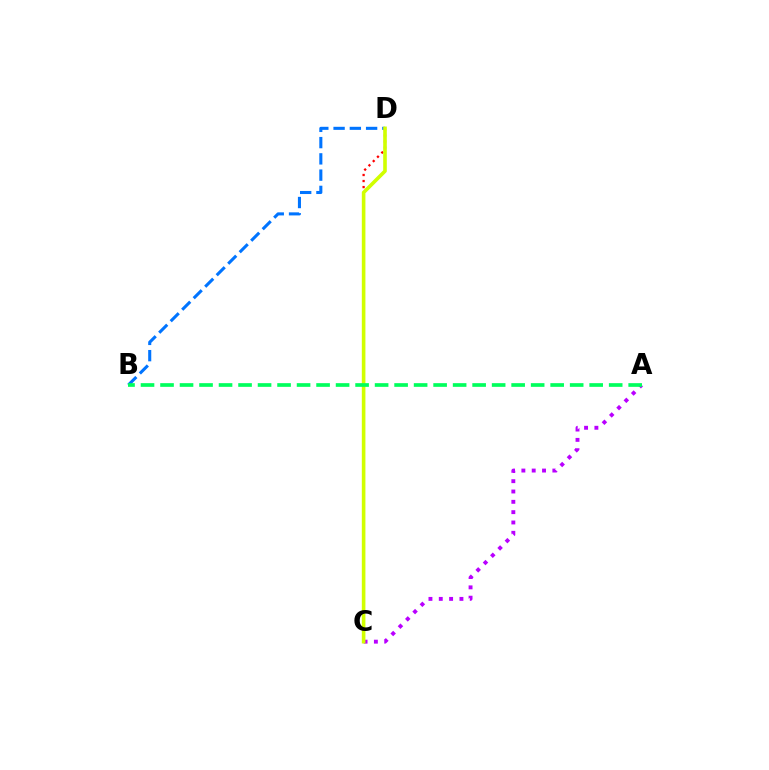{('C', 'D'): [{'color': '#ff0000', 'line_style': 'dotted', 'thickness': 1.64}, {'color': '#d1ff00', 'line_style': 'solid', 'thickness': 2.6}], ('A', 'C'): [{'color': '#b900ff', 'line_style': 'dotted', 'thickness': 2.81}], ('B', 'D'): [{'color': '#0074ff', 'line_style': 'dashed', 'thickness': 2.21}], ('A', 'B'): [{'color': '#00ff5c', 'line_style': 'dashed', 'thickness': 2.65}]}